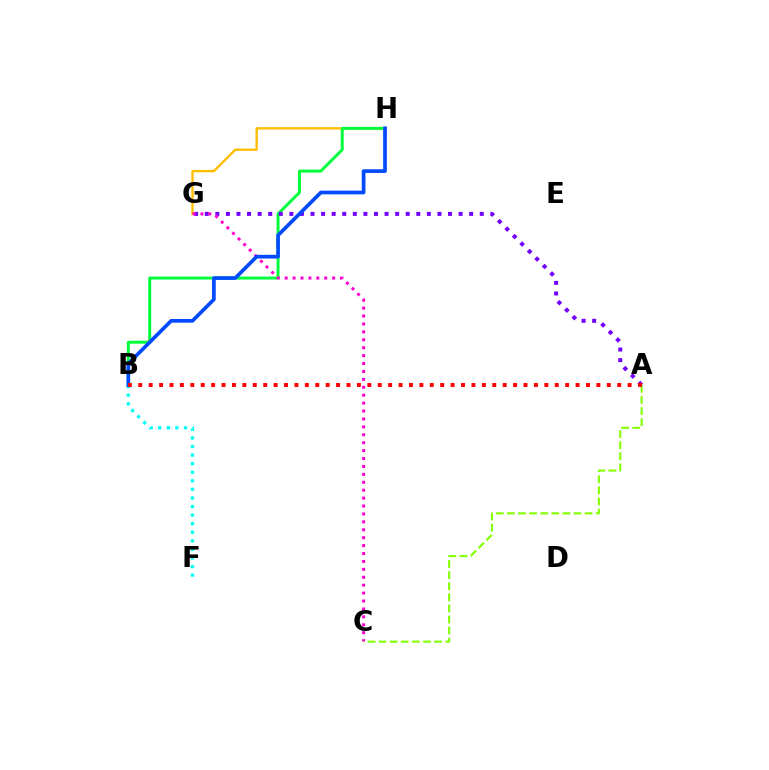{('G', 'H'): [{'color': '#ffbd00', 'line_style': 'solid', 'thickness': 1.69}], ('B', 'F'): [{'color': '#00fff6', 'line_style': 'dotted', 'thickness': 2.33}], ('B', 'H'): [{'color': '#00ff39', 'line_style': 'solid', 'thickness': 2.12}, {'color': '#004bff', 'line_style': 'solid', 'thickness': 2.65}], ('A', 'G'): [{'color': '#7200ff', 'line_style': 'dotted', 'thickness': 2.87}], ('C', 'G'): [{'color': '#ff00cf', 'line_style': 'dotted', 'thickness': 2.15}], ('A', 'C'): [{'color': '#84ff00', 'line_style': 'dashed', 'thickness': 1.51}], ('A', 'B'): [{'color': '#ff0000', 'line_style': 'dotted', 'thickness': 2.83}]}